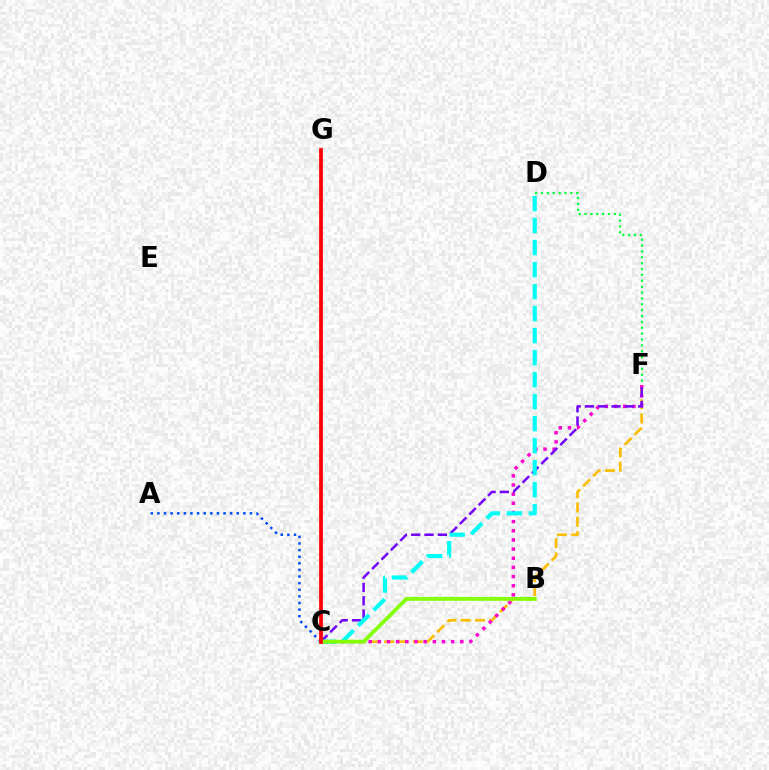{('C', 'F'): [{'color': '#ffbd00', 'line_style': 'dashed', 'thickness': 1.94}, {'color': '#ff00cf', 'line_style': 'dotted', 'thickness': 2.49}, {'color': '#7200ff', 'line_style': 'dashed', 'thickness': 1.81}], ('D', 'F'): [{'color': '#00ff39', 'line_style': 'dotted', 'thickness': 1.59}], ('C', 'D'): [{'color': '#00fff6', 'line_style': 'dashed', 'thickness': 2.99}], ('B', 'C'): [{'color': '#84ff00', 'line_style': 'solid', 'thickness': 2.76}], ('A', 'C'): [{'color': '#004bff', 'line_style': 'dotted', 'thickness': 1.8}], ('C', 'G'): [{'color': '#ff0000', 'line_style': 'solid', 'thickness': 2.7}]}